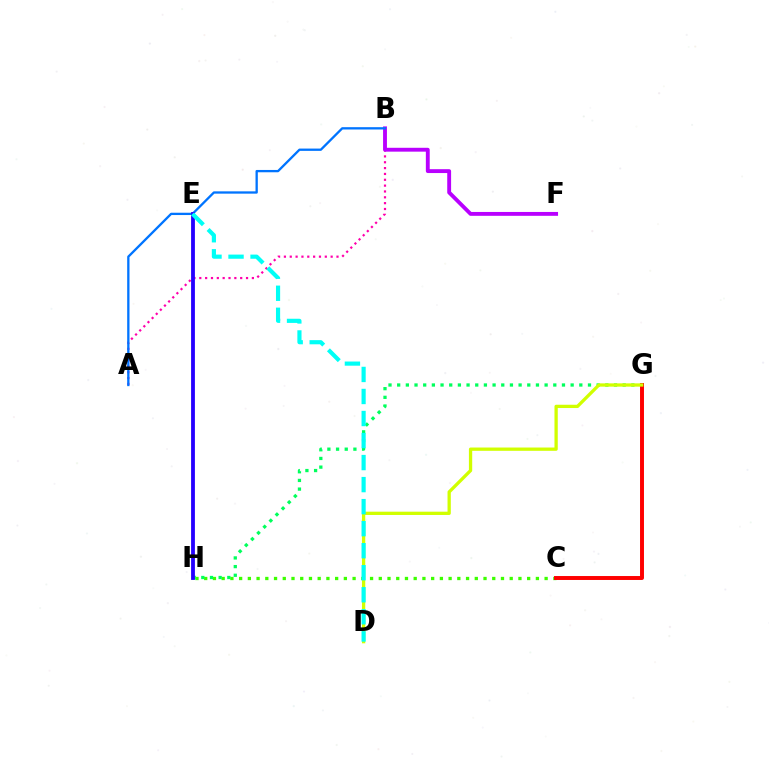{('A', 'B'): [{'color': '#ff00ac', 'line_style': 'dotted', 'thickness': 1.59}, {'color': '#0074ff', 'line_style': 'solid', 'thickness': 1.66}], ('B', 'F'): [{'color': '#b900ff', 'line_style': 'solid', 'thickness': 2.78}], ('C', 'G'): [{'color': '#ff9400', 'line_style': 'solid', 'thickness': 1.66}, {'color': '#ff0000', 'line_style': 'solid', 'thickness': 2.83}], ('C', 'H'): [{'color': '#3dff00', 'line_style': 'dotted', 'thickness': 2.37}], ('G', 'H'): [{'color': '#00ff5c', 'line_style': 'dotted', 'thickness': 2.36}], ('E', 'H'): [{'color': '#2500ff', 'line_style': 'solid', 'thickness': 2.74}], ('D', 'G'): [{'color': '#d1ff00', 'line_style': 'solid', 'thickness': 2.37}], ('D', 'E'): [{'color': '#00fff6', 'line_style': 'dashed', 'thickness': 2.99}]}